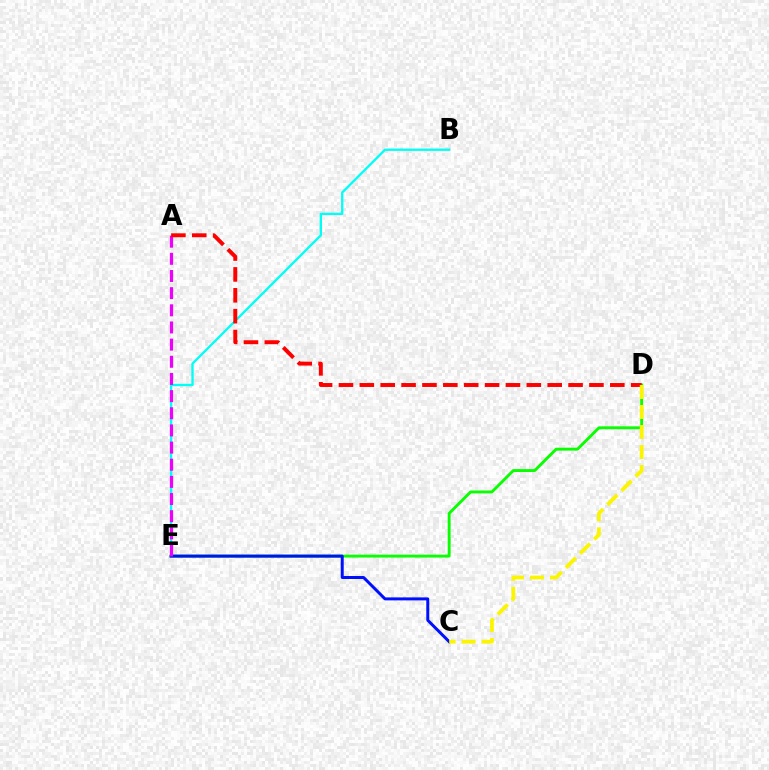{('D', 'E'): [{'color': '#08ff00', 'line_style': 'solid', 'thickness': 2.08}], ('B', 'E'): [{'color': '#00fff6', 'line_style': 'solid', 'thickness': 1.67}], ('C', 'E'): [{'color': '#0010ff', 'line_style': 'solid', 'thickness': 2.15}], ('A', 'E'): [{'color': '#ee00ff', 'line_style': 'dashed', 'thickness': 2.33}], ('A', 'D'): [{'color': '#ff0000', 'line_style': 'dashed', 'thickness': 2.84}], ('C', 'D'): [{'color': '#fcf500', 'line_style': 'dashed', 'thickness': 2.72}]}